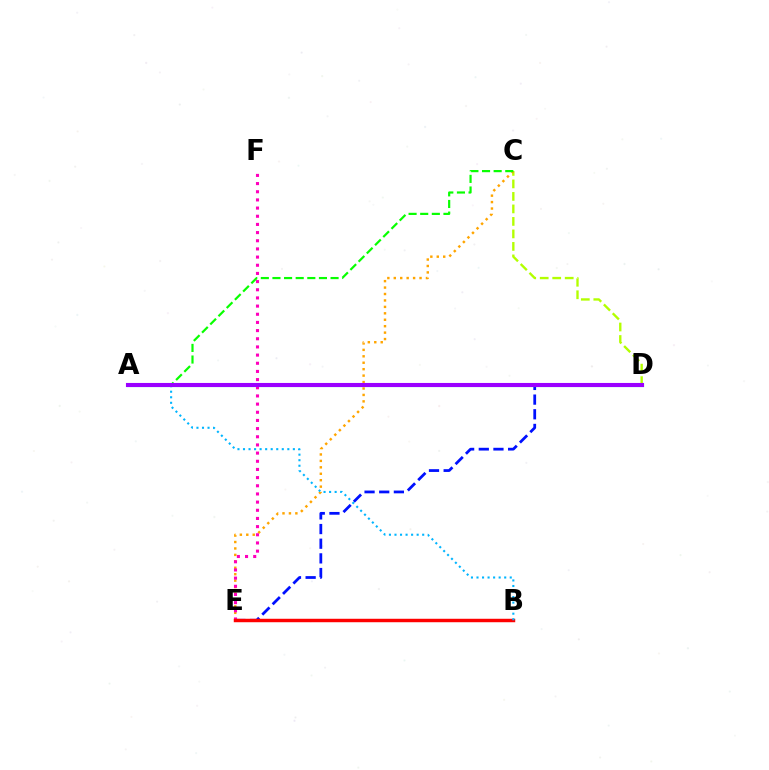{('C', 'D'): [{'color': '#b3ff00', 'line_style': 'dashed', 'thickness': 1.7}], ('C', 'E'): [{'color': '#ffa500', 'line_style': 'dotted', 'thickness': 1.75}], ('D', 'E'): [{'color': '#0010ff', 'line_style': 'dashed', 'thickness': 1.99}], ('A', 'D'): [{'color': '#00ff9d', 'line_style': 'solid', 'thickness': 2.25}, {'color': '#9b00ff', 'line_style': 'solid', 'thickness': 2.95}], ('E', 'F'): [{'color': '#ff00bd', 'line_style': 'dotted', 'thickness': 2.22}], ('A', 'C'): [{'color': '#08ff00', 'line_style': 'dashed', 'thickness': 1.58}], ('B', 'E'): [{'color': '#ff0000', 'line_style': 'solid', 'thickness': 2.49}], ('A', 'B'): [{'color': '#00b5ff', 'line_style': 'dotted', 'thickness': 1.51}]}